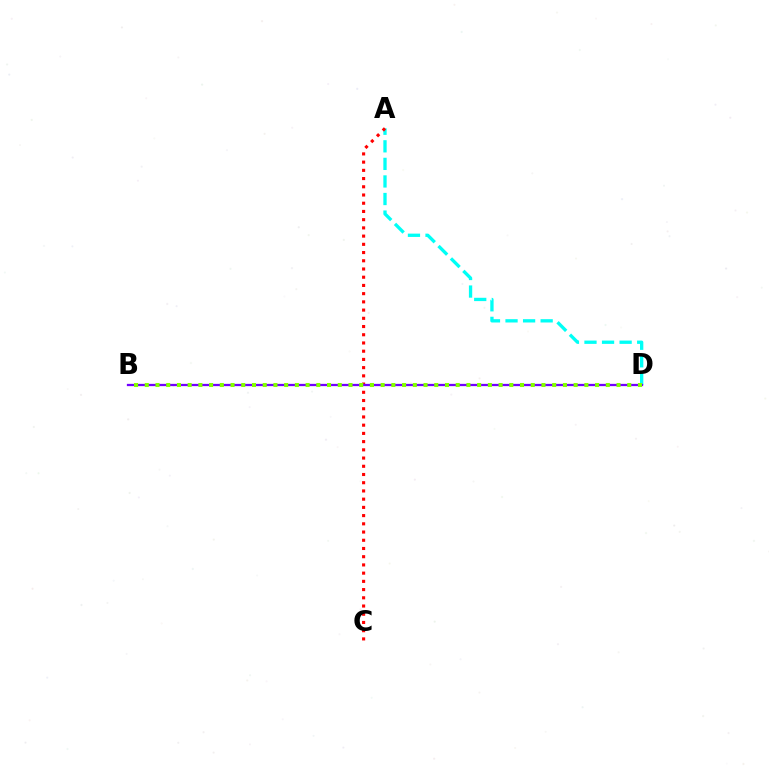{('A', 'D'): [{'color': '#00fff6', 'line_style': 'dashed', 'thickness': 2.39}], ('A', 'C'): [{'color': '#ff0000', 'line_style': 'dotted', 'thickness': 2.23}], ('B', 'D'): [{'color': '#7200ff', 'line_style': 'solid', 'thickness': 1.64}, {'color': '#84ff00', 'line_style': 'dotted', 'thickness': 2.91}]}